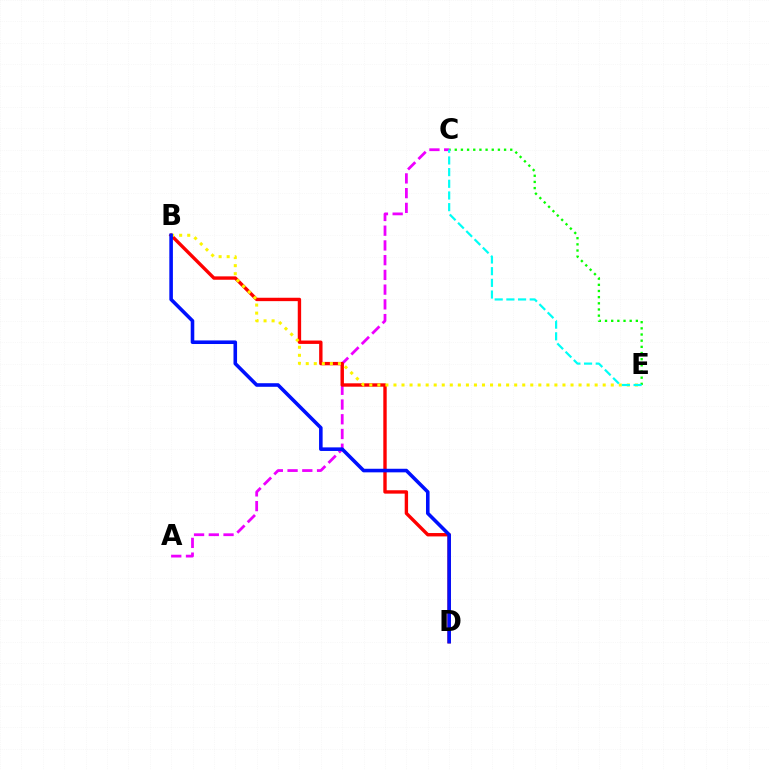{('A', 'C'): [{'color': '#ee00ff', 'line_style': 'dashed', 'thickness': 2.0}], ('B', 'D'): [{'color': '#ff0000', 'line_style': 'solid', 'thickness': 2.44}, {'color': '#0010ff', 'line_style': 'solid', 'thickness': 2.58}], ('B', 'E'): [{'color': '#fcf500', 'line_style': 'dotted', 'thickness': 2.19}], ('C', 'E'): [{'color': '#08ff00', 'line_style': 'dotted', 'thickness': 1.68}, {'color': '#00fff6', 'line_style': 'dashed', 'thickness': 1.59}]}